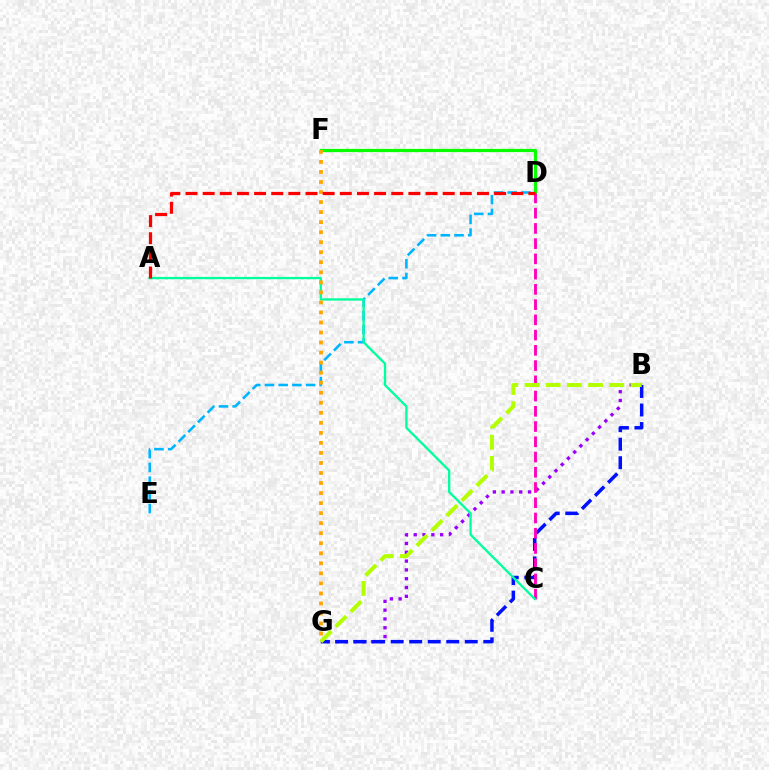{('D', 'F'): [{'color': '#08ff00', 'line_style': 'solid', 'thickness': 2.31}], ('B', 'G'): [{'color': '#9b00ff', 'line_style': 'dotted', 'thickness': 2.39}, {'color': '#0010ff', 'line_style': 'dashed', 'thickness': 2.52}, {'color': '#b3ff00', 'line_style': 'dashed', 'thickness': 2.88}], ('D', 'E'): [{'color': '#00b5ff', 'line_style': 'dashed', 'thickness': 1.86}], ('C', 'D'): [{'color': '#ff00bd', 'line_style': 'dashed', 'thickness': 2.07}], ('A', 'C'): [{'color': '#00ff9d', 'line_style': 'solid', 'thickness': 1.66}], ('F', 'G'): [{'color': '#ffa500', 'line_style': 'dotted', 'thickness': 2.73}], ('A', 'D'): [{'color': '#ff0000', 'line_style': 'dashed', 'thickness': 2.33}]}